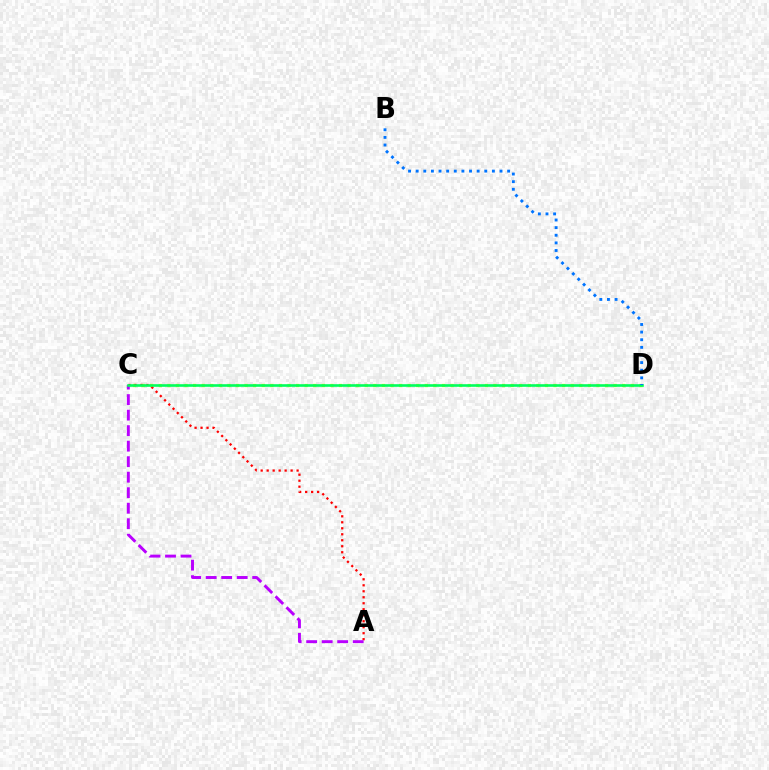{('C', 'D'): [{'color': '#d1ff00', 'line_style': 'dotted', 'thickness': 2.33}, {'color': '#00ff5c', 'line_style': 'solid', 'thickness': 1.88}], ('A', 'C'): [{'color': '#ff0000', 'line_style': 'dotted', 'thickness': 1.63}, {'color': '#b900ff', 'line_style': 'dashed', 'thickness': 2.11}], ('B', 'D'): [{'color': '#0074ff', 'line_style': 'dotted', 'thickness': 2.07}]}